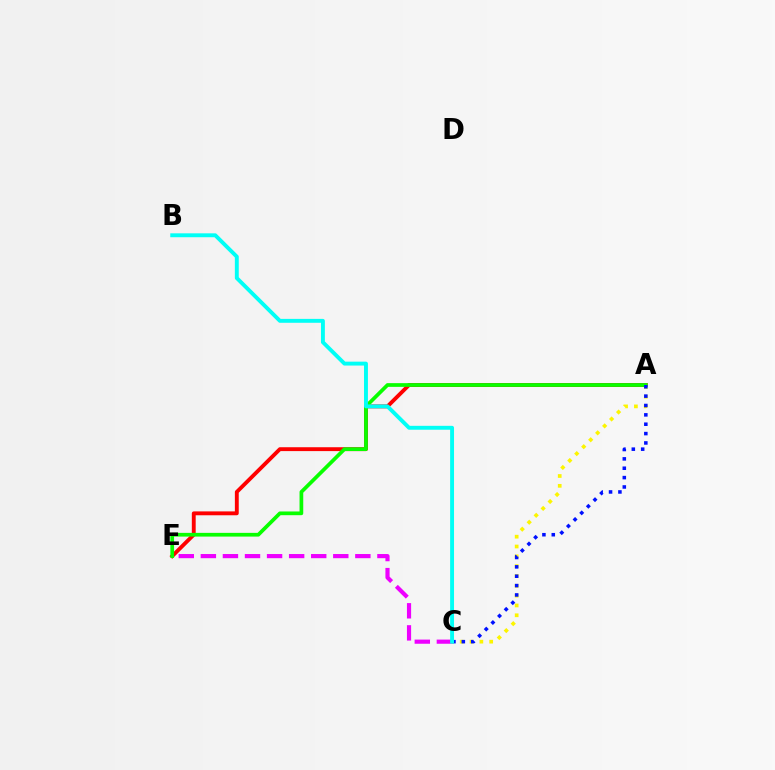{('A', 'E'): [{'color': '#ff0000', 'line_style': 'solid', 'thickness': 2.79}, {'color': '#08ff00', 'line_style': 'solid', 'thickness': 2.68}], ('C', 'E'): [{'color': '#ee00ff', 'line_style': 'dashed', 'thickness': 3.0}], ('A', 'C'): [{'color': '#fcf500', 'line_style': 'dotted', 'thickness': 2.67}, {'color': '#0010ff', 'line_style': 'dotted', 'thickness': 2.54}], ('B', 'C'): [{'color': '#00fff6', 'line_style': 'solid', 'thickness': 2.81}]}